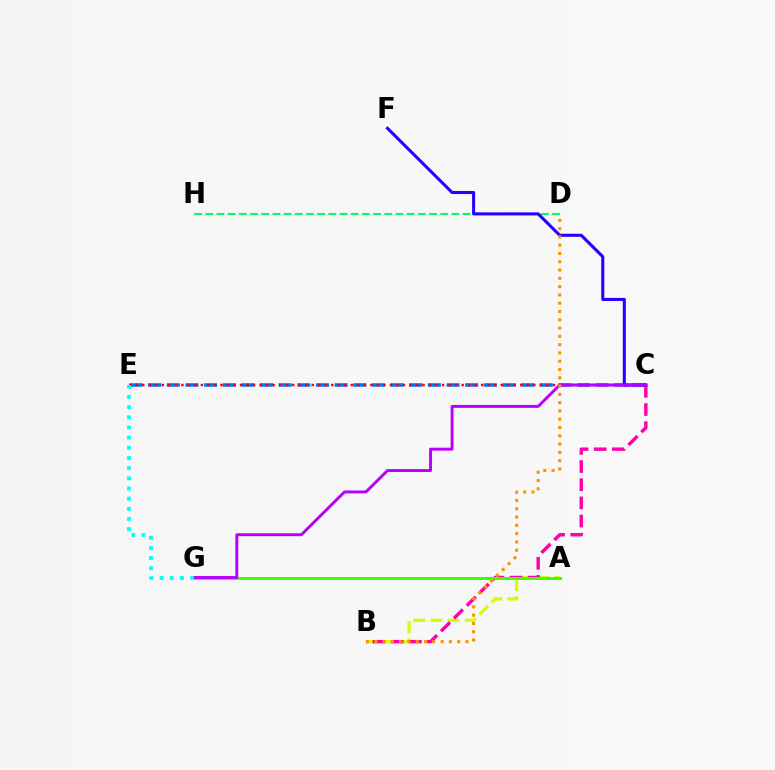{('A', 'B'): [{'color': '#d1ff00', 'line_style': 'dashed', 'thickness': 2.33}], ('B', 'C'): [{'color': '#ff00ac', 'line_style': 'dashed', 'thickness': 2.47}], ('C', 'E'): [{'color': '#0074ff', 'line_style': 'dashed', 'thickness': 2.53}, {'color': '#ff0000', 'line_style': 'dotted', 'thickness': 1.77}], ('A', 'G'): [{'color': '#3dff00', 'line_style': 'solid', 'thickness': 2.13}], ('D', 'H'): [{'color': '#00ff5c', 'line_style': 'dashed', 'thickness': 1.52}], ('C', 'F'): [{'color': '#2500ff', 'line_style': 'solid', 'thickness': 2.2}], ('C', 'G'): [{'color': '#b900ff', 'line_style': 'solid', 'thickness': 2.12}], ('E', 'G'): [{'color': '#00fff6', 'line_style': 'dotted', 'thickness': 2.76}], ('B', 'D'): [{'color': '#ff9400', 'line_style': 'dotted', 'thickness': 2.25}]}